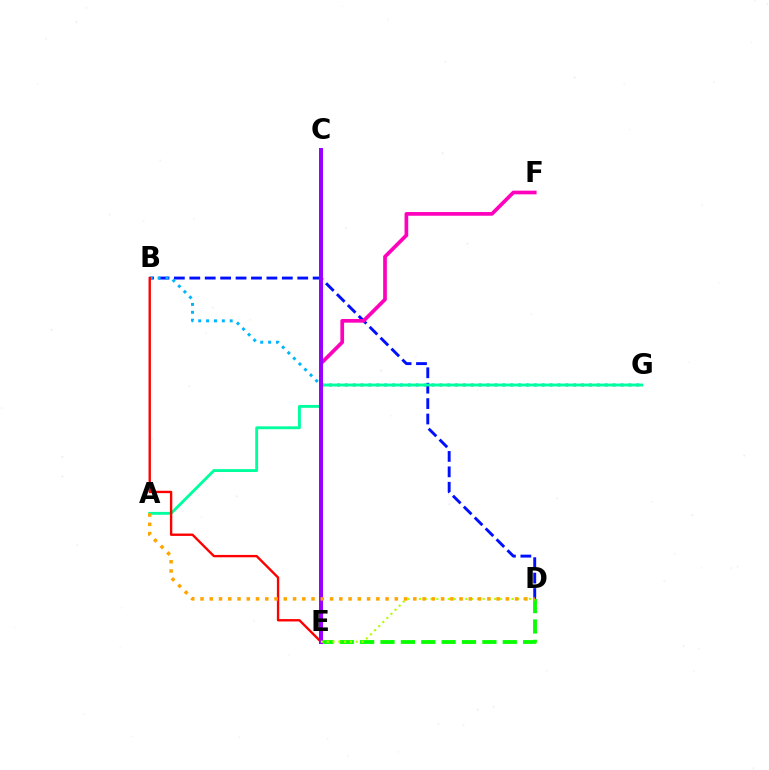{('D', 'E'): [{'color': '#08ff00', 'line_style': 'dashed', 'thickness': 2.77}, {'color': '#b3ff00', 'line_style': 'dotted', 'thickness': 1.57}], ('B', 'D'): [{'color': '#0010ff', 'line_style': 'dashed', 'thickness': 2.09}], ('E', 'F'): [{'color': '#ff00bd', 'line_style': 'solid', 'thickness': 2.66}], ('B', 'G'): [{'color': '#00b5ff', 'line_style': 'dotted', 'thickness': 2.14}], ('A', 'G'): [{'color': '#00ff9d', 'line_style': 'solid', 'thickness': 2.07}], ('B', 'E'): [{'color': '#ff0000', 'line_style': 'solid', 'thickness': 1.71}], ('C', 'E'): [{'color': '#9b00ff', 'line_style': 'solid', 'thickness': 2.87}], ('A', 'D'): [{'color': '#ffa500', 'line_style': 'dotted', 'thickness': 2.51}]}